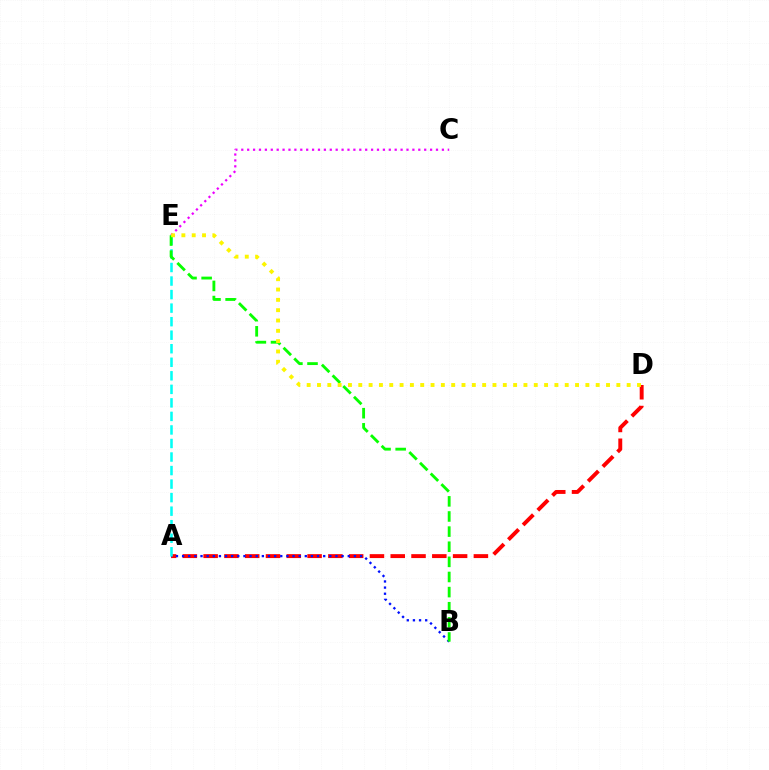{('A', 'D'): [{'color': '#ff0000', 'line_style': 'dashed', 'thickness': 2.82}], ('C', 'E'): [{'color': '#ee00ff', 'line_style': 'dotted', 'thickness': 1.6}], ('A', 'B'): [{'color': '#0010ff', 'line_style': 'dotted', 'thickness': 1.67}], ('A', 'E'): [{'color': '#00fff6', 'line_style': 'dashed', 'thickness': 1.84}], ('B', 'E'): [{'color': '#08ff00', 'line_style': 'dashed', 'thickness': 2.05}], ('D', 'E'): [{'color': '#fcf500', 'line_style': 'dotted', 'thickness': 2.8}]}